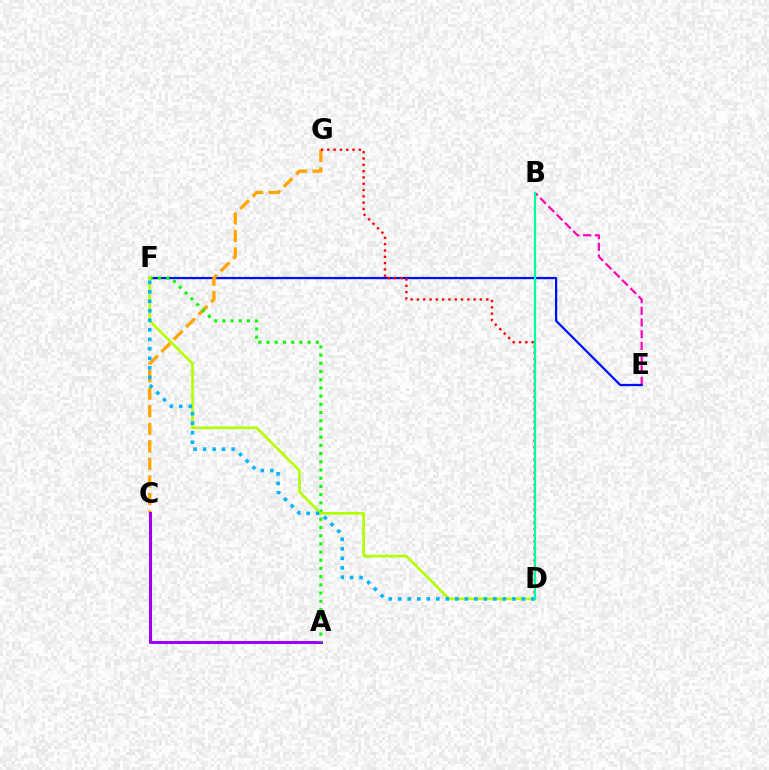{('B', 'E'): [{'color': '#ff00bd', 'line_style': 'dashed', 'thickness': 1.59}], ('E', 'F'): [{'color': '#0010ff', 'line_style': 'solid', 'thickness': 1.62}], ('C', 'G'): [{'color': '#ffa500', 'line_style': 'dashed', 'thickness': 2.39}], ('A', 'C'): [{'color': '#9b00ff', 'line_style': 'solid', 'thickness': 2.19}], ('D', 'G'): [{'color': '#ff0000', 'line_style': 'dotted', 'thickness': 1.71}], ('A', 'F'): [{'color': '#08ff00', 'line_style': 'dotted', 'thickness': 2.23}], ('D', 'F'): [{'color': '#b3ff00', 'line_style': 'solid', 'thickness': 1.91}, {'color': '#00b5ff', 'line_style': 'dotted', 'thickness': 2.58}], ('B', 'D'): [{'color': '#00ff9d', 'line_style': 'solid', 'thickness': 1.6}]}